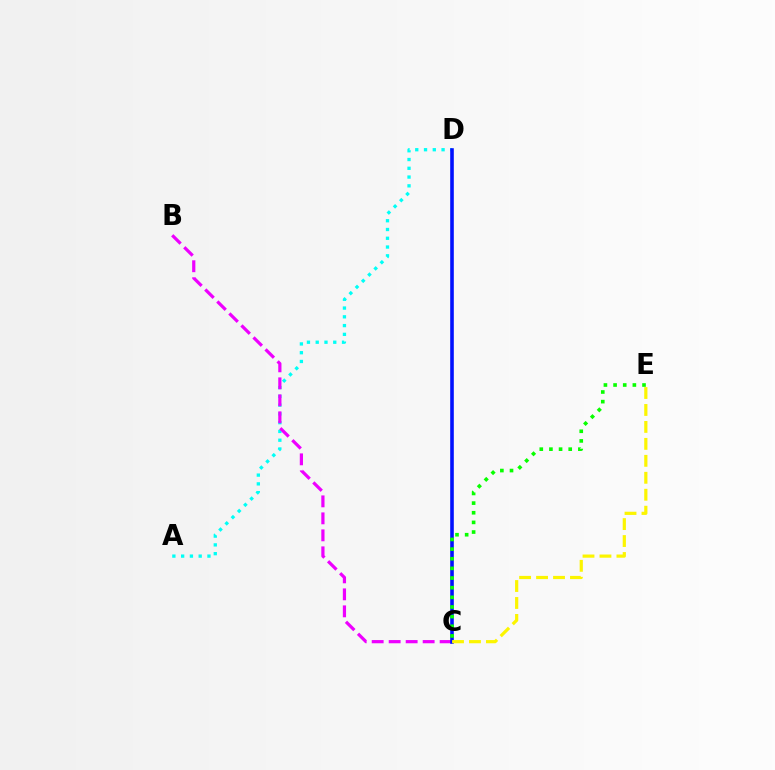{('C', 'D'): [{'color': '#ff0000', 'line_style': 'dashed', 'thickness': 1.5}, {'color': '#0010ff', 'line_style': 'solid', 'thickness': 2.58}], ('A', 'D'): [{'color': '#00fff6', 'line_style': 'dotted', 'thickness': 2.38}], ('B', 'C'): [{'color': '#ee00ff', 'line_style': 'dashed', 'thickness': 2.31}], ('C', 'E'): [{'color': '#08ff00', 'line_style': 'dotted', 'thickness': 2.62}, {'color': '#fcf500', 'line_style': 'dashed', 'thickness': 2.3}]}